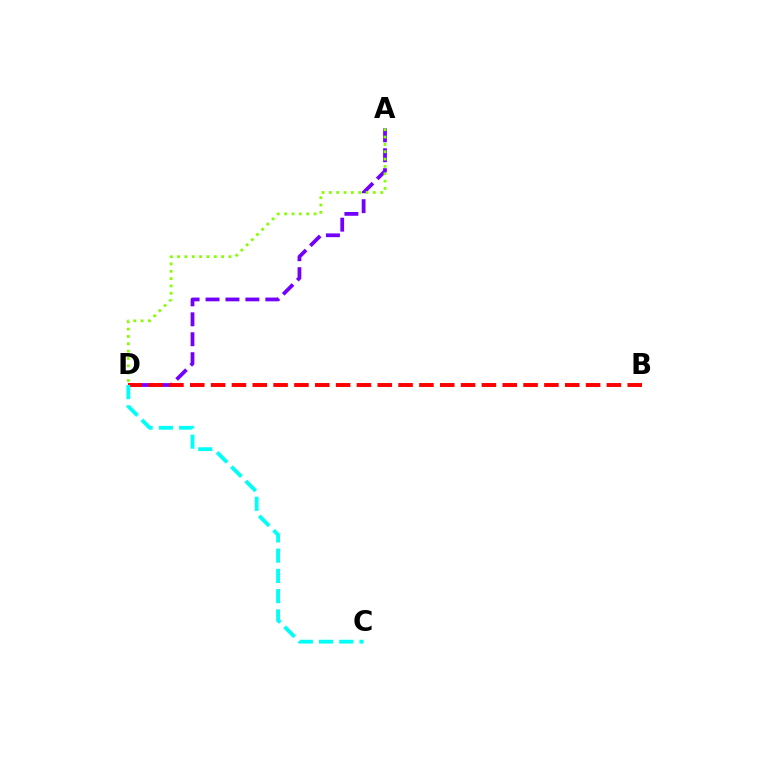{('A', 'D'): [{'color': '#7200ff', 'line_style': 'dashed', 'thickness': 2.71}, {'color': '#84ff00', 'line_style': 'dotted', 'thickness': 1.99}], ('B', 'D'): [{'color': '#ff0000', 'line_style': 'dashed', 'thickness': 2.83}], ('C', 'D'): [{'color': '#00fff6', 'line_style': 'dashed', 'thickness': 2.75}]}